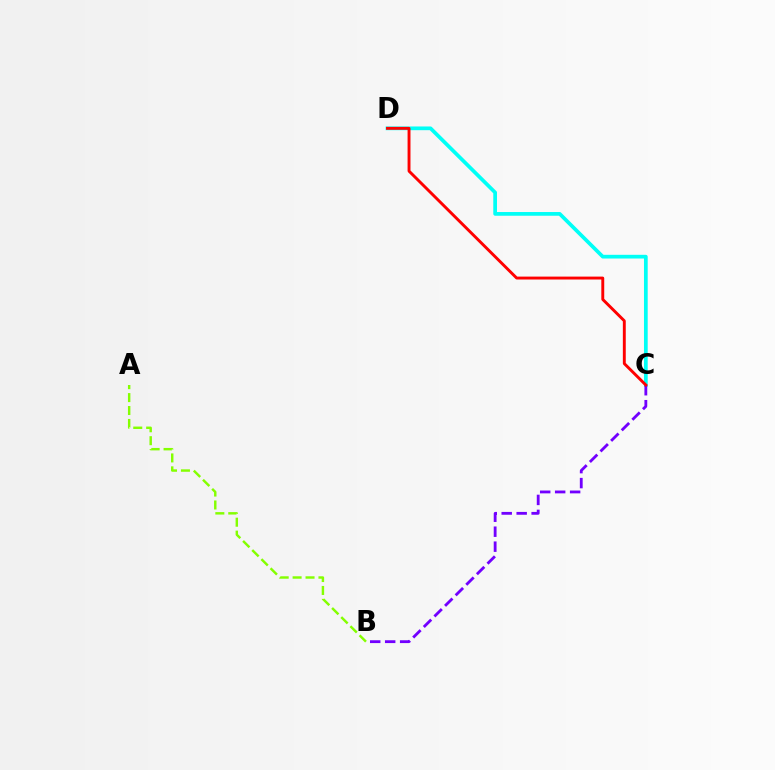{('A', 'B'): [{'color': '#84ff00', 'line_style': 'dashed', 'thickness': 1.76}], ('C', 'D'): [{'color': '#00fff6', 'line_style': 'solid', 'thickness': 2.68}, {'color': '#ff0000', 'line_style': 'solid', 'thickness': 2.09}], ('B', 'C'): [{'color': '#7200ff', 'line_style': 'dashed', 'thickness': 2.03}]}